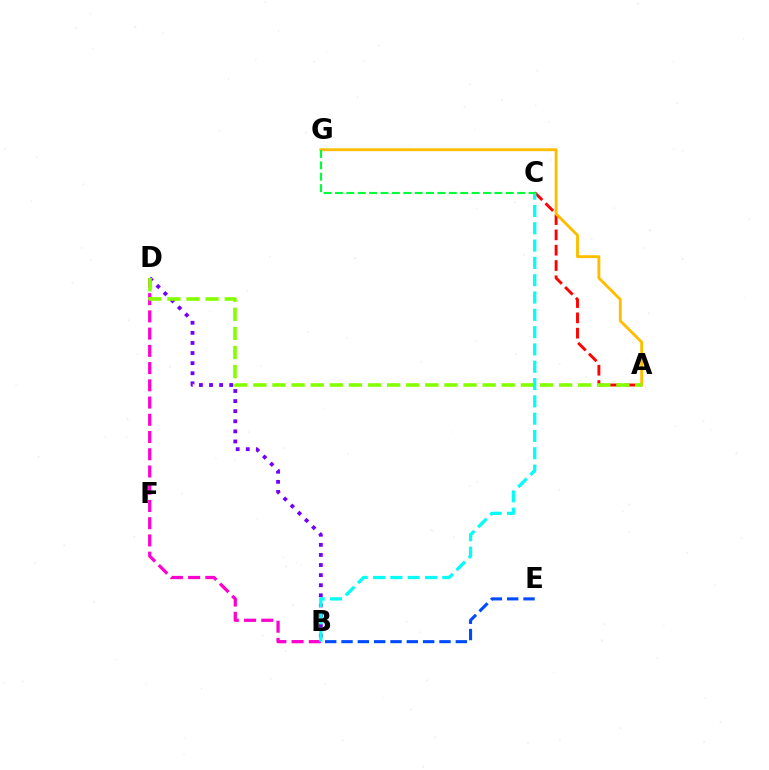{('A', 'C'): [{'color': '#ff0000', 'line_style': 'dashed', 'thickness': 2.08}], ('B', 'D'): [{'color': '#ff00cf', 'line_style': 'dashed', 'thickness': 2.34}, {'color': '#7200ff', 'line_style': 'dotted', 'thickness': 2.74}], ('A', 'G'): [{'color': '#ffbd00', 'line_style': 'solid', 'thickness': 2.07}], ('B', 'E'): [{'color': '#004bff', 'line_style': 'dashed', 'thickness': 2.22}], ('A', 'D'): [{'color': '#84ff00', 'line_style': 'dashed', 'thickness': 2.6}], ('B', 'C'): [{'color': '#00fff6', 'line_style': 'dashed', 'thickness': 2.35}], ('C', 'G'): [{'color': '#00ff39', 'line_style': 'dashed', 'thickness': 1.55}]}